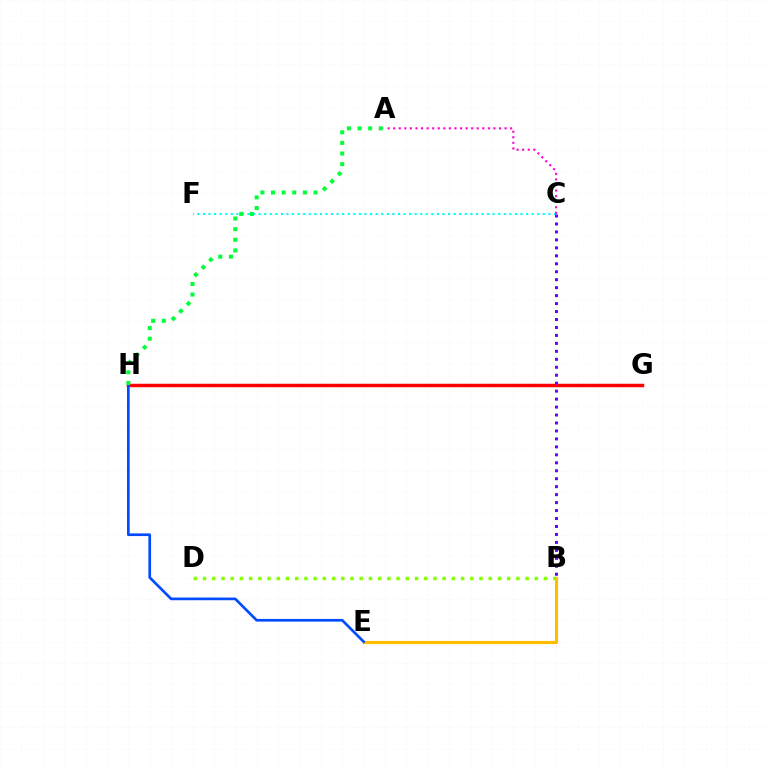{('B', 'D'): [{'color': '#84ff00', 'line_style': 'dotted', 'thickness': 2.5}], ('C', 'F'): [{'color': '#00fff6', 'line_style': 'dotted', 'thickness': 1.51}], ('G', 'H'): [{'color': '#ff0000', 'line_style': 'solid', 'thickness': 2.5}], ('B', 'E'): [{'color': '#ffbd00', 'line_style': 'solid', 'thickness': 2.27}], ('E', 'H'): [{'color': '#004bff', 'line_style': 'solid', 'thickness': 1.93}], ('A', 'H'): [{'color': '#00ff39', 'line_style': 'dotted', 'thickness': 2.89}], ('A', 'C'): [{'color': '#ff00cf', 'line_style': 'dotted', 'thickness': 1.51}], ('B', 'C'): [{'color': '#7200ff', 'line_style': 'dotted', 'thickness': 2.16}]}